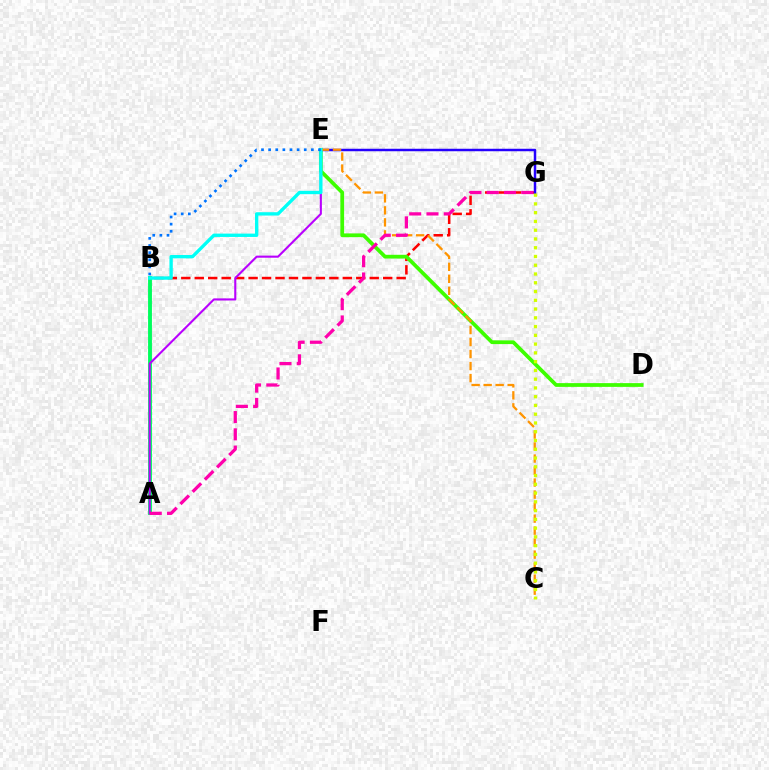{('B', 'G'): [{'color': '#ff0000', 'line_style': 'dashed', 'thickness': 1.83}], ('D', 'E'): [{'color': '#3dff00', 'line_style': 'solid', 'thickness': 2.7}], ('A', 'B'): [{'color': '#00ff5c', 'line_style': 'solid', 'thickness': 2.79}], ('E', 'G'): [{'color': '#2500ff', 'line_style': 'solid', 'thickness': 1.78}], ('C', 'E'): [{'color': '#ff9400', 'line_style': 'dashed', 'thickness': 1.63}], ('C', 'G'): [{'color': '#d1ff00', 'line_style': 'dotted', 'thickness': 2.38}], ('A', 'E'): [{'color': '#b900ff', 'line_style': 'solid', 'thickness': 1.52}], ('B', 'E'): [{'color': '#00fff6', 'line_style': 'solid', 'thickness': 2.41}, {'color': '#0074ff', 'line_style': 'dotted', 'thickness': 1.94}], ('A', 'G'): [{'color': '#ff00ac', 'line_style': 'dashed', 'thickness': 2.35}]}